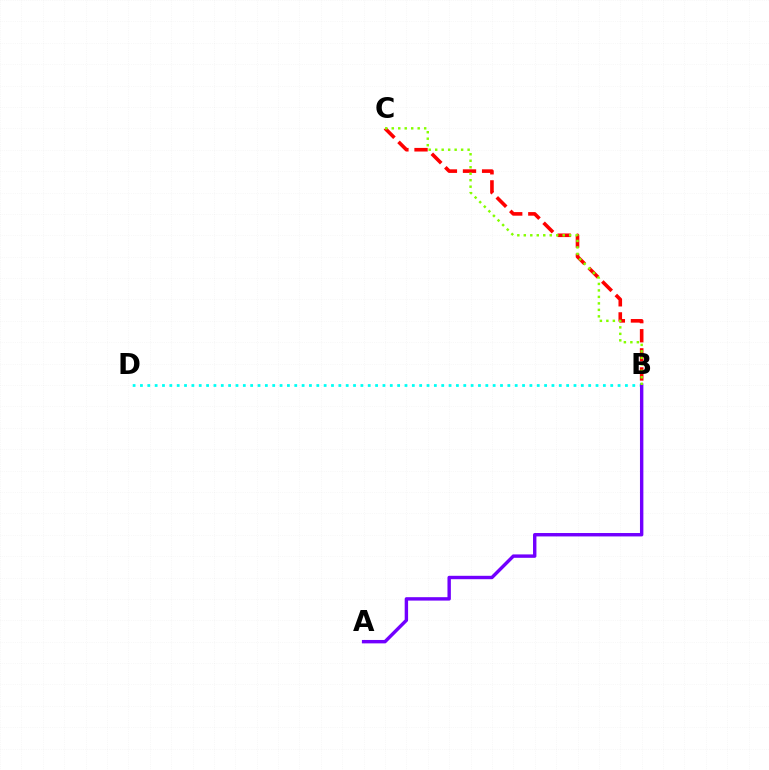{('B', 'D'): [{'color': '#00fff6', 'line_style': 'dotted', 'thickness': 2.0}], ('B', 'C'): [{'color': '#ff0000', 'line_style': 'dashed', 'thickness': 2.6}, {'color': '#84ff00', 'line_style': 'dotted', 'thickness': 1.76}], ('A', 'B'): [{'color': '#7200ff', 'line_style': 'solid', 'thickness': 2.45}]}